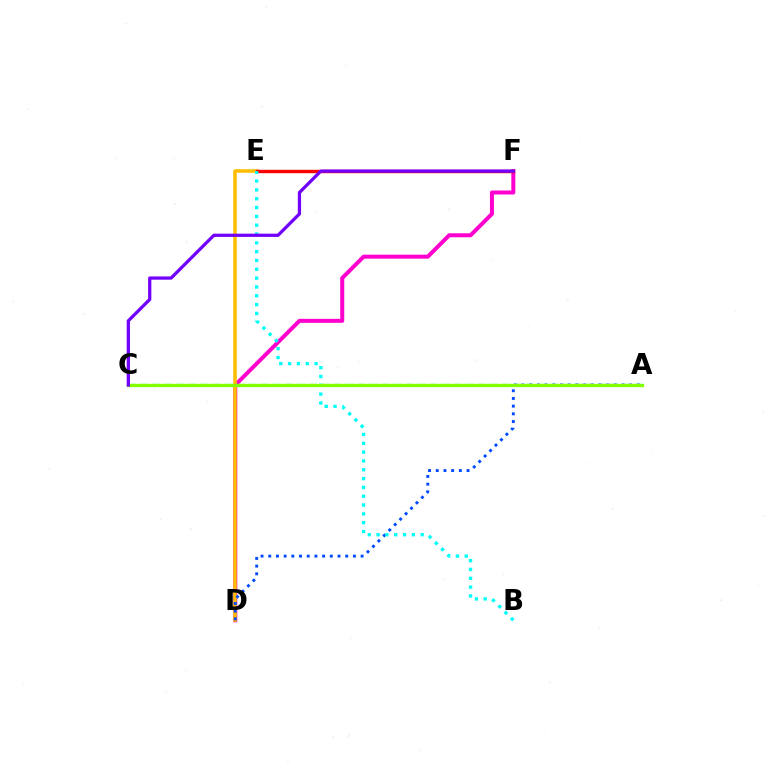{('D', 'F'): [{'color': '#ff00cf', 'line_style': 'solid', 'thickness': 2.88}], ('A', 'C'): [{'color': '#00ff39', 'line_style': 'dashed', 'thickness': 1.64}, {'color': '#84ff00', 'line_style': 'solid', 'thickness': 2.37}], ('D', 'E'): [{'color': '#ffbd00', 'line_style': 'solid', 'thickness': 2.53}], ('E', 'F'): [{'color': '#ff0000', 'line_style': 'solid', 'thickness': 2.44}], ('A', 'D'): [{'color': '#004bff', 'line_style': 'dotted', 'thickness': 2.09}], ('B', 'E'): [{'color': '#00fff6', 'line_style': 'dotted', 'thickness': 2.4}], ('C', 'F'): [{'color': '#7200ff', 'line_style': 'solid', 'thickness': 2.34}]}